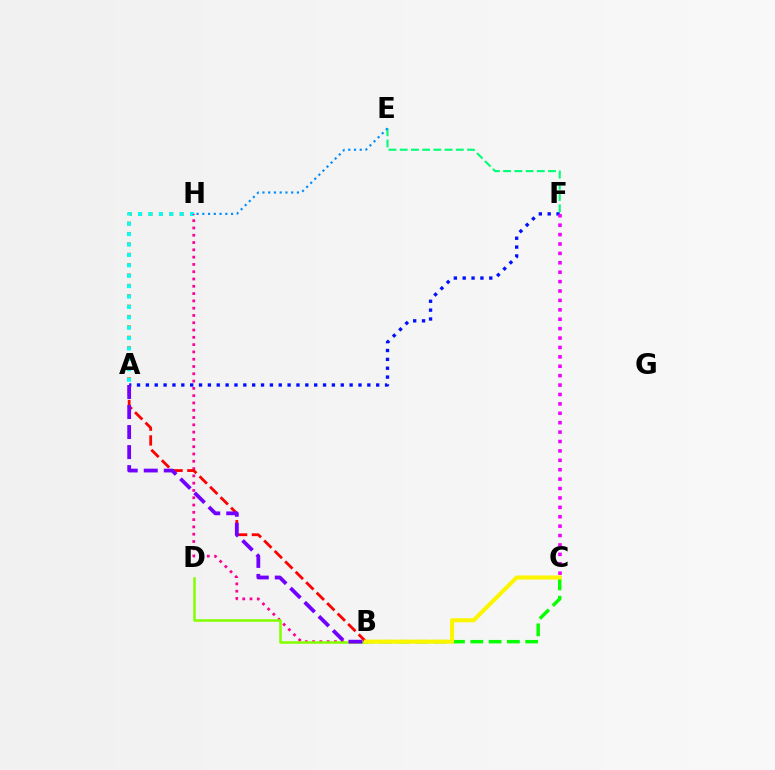{('A', 'F'): [{'color': '#0010ff', 'line_style': 'dotted', 'thickness': 2.41}], ('A', 'H'): [{'color': '#ff7c00', 'line_style': 'dotted', 'thickness': 2.82}, {'color': '#00fff6', 'line_style': 'dotted', 'thickness': 2.83}], ('E', 'F'): [{'color': '#00ff74', 'line_style': 'dashed', 'thickness': 1.52}], ('B', 'H'): [{'color': '#ff0094', 'line_style': 'dotted', 'thickness': 1.98}], ('C', 'F'): [{'color': '#ee00ff', 'line_style': 'dotted', 'thickness': 2.56}], ('A', 'B'): [{'color': '#ff0000', 'line_style': 'dashed', 'thickness': 2.01}, {'color': '#7200ff', 'line_style': 'dashed', 'thickness': 2.72}], ('B', 'D'): [{'color': '#84ff00', 'line_style': 'solid', 'thickness': 1.82}], ('B', 'C'): [{'color': '#08ff00', 'line_style': 'dashed', 'thickness': 2.49}, {'color': '#fcf500', 'line_style': 'solid', 'thickness': 2.94}], ('E', 'H'): [{'color': '#008cff', 'line_style': 'dotted', 'thickness': 1.56}]}